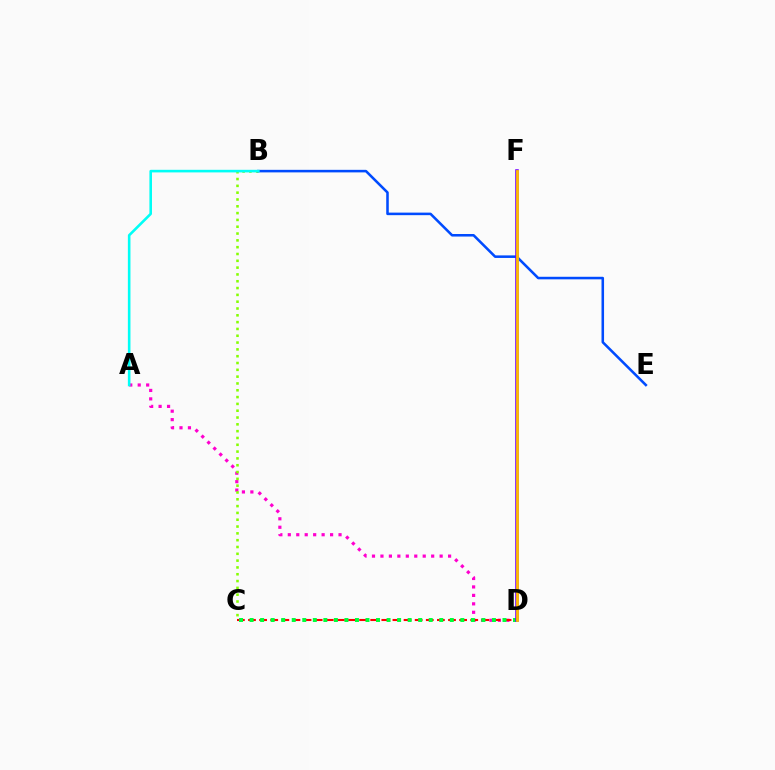{('A', 'D'): [{'color': '#ff00cf', 'line_style': 'dotted', 'thickness': 2.3}], ('B', 'C'): [{'color': '#84ff00', 'line_style': 'dotted', 'thickness': 1.85}], ('C', 'D'): [{'color': '#ff0000', 'line_style': 'dashed', 'thickness': 1.51}, {'color': '#00ff39', 'line_style': 'dotted', 'thickness': 2.86}], ('B', 'E'): [{'color': '#004bff', 'line_style': 'solid', 'thickness': 1.84}], ('D', 'F'): [{'color': '#7200ff', 'line_style': 'solid', 'thickness': 2.56}, {'color': '#ffbd00', 'line_style': 'solid', 'thickness': 2.0}], ('A', 'B'): [{'color': '#00fff6', 'line_style': 'solid', 'thickness': 1.87}]}